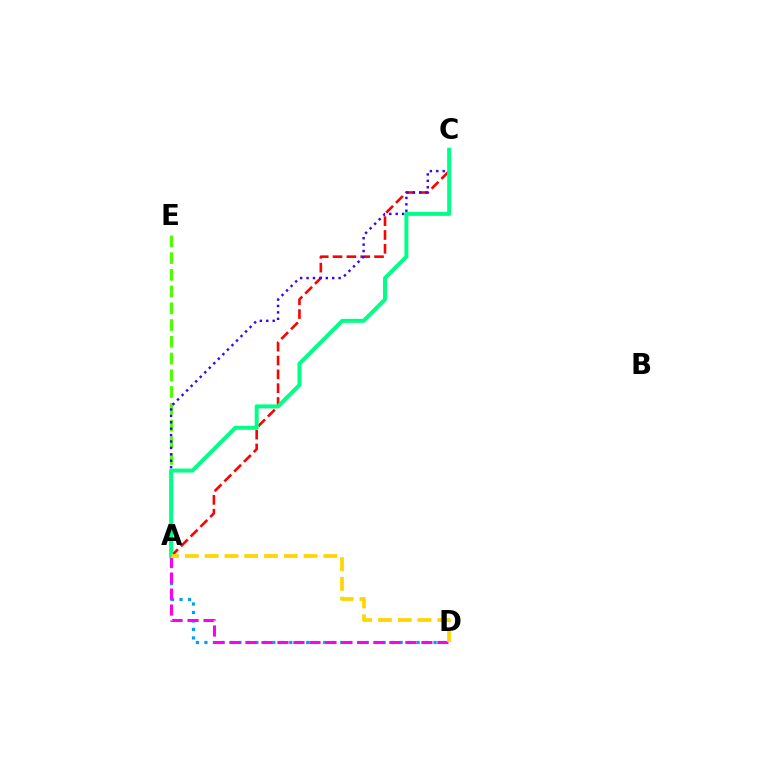{('A', 'E'): [{'color': '#4fff00', 'line_style': 'dashed', 'thickness': 2.27}], ('A', 'D'): [{'color': '#009eff', 'line_style': 'dotted', 'thickness': 2.31}, {'color': '#ff00ed', 'line_style': 'dashed', 'thickness': 2.17}, {'color': '#ffd500', 'line_style': 'dashed', 'thickness': 2.69}], ('A', 'C'): [{'color': '#ff0000', 'line_style': 'dashed', 'thickness': 1.88}, {'color': '#3700ff', 'line_style': 'dotted', 'thickness': 1.74}, {'color': '#00ff86', 'line_style': 'solid', 'thickness': 2.86}]}